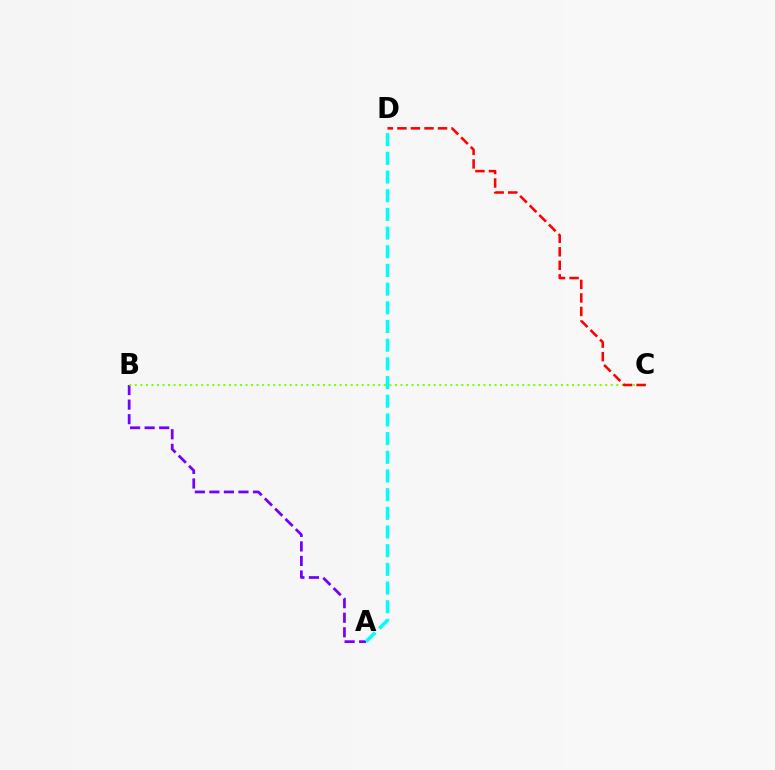{('A', 'B'): [{'color': '#7200ff', 'line_style': 'dashed', 'thickness': 1.98}], ('B', 'C'): [{'color': '#84ff00', 'line_style': 'dotted', 'thickness': 1.5}], ('A', 'D'): [{'color': '#00fff6', 'line_style': 'dashed', 'thickness': 2.54}], ('C', 'D'): [{'color': '#ff0000', 'line_style': 'dashed', 'thickness': 1.84}]}